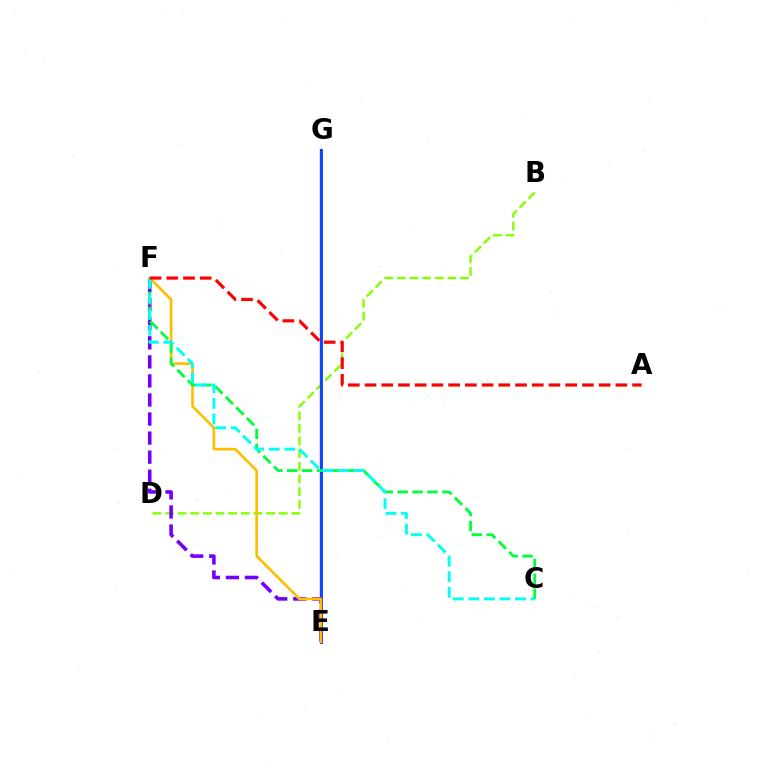{('B', 'D'): [{'color': '#84ff00', 'line_style': 'dashed', 'thickness': 1.72}], ('E', 'G'): [{'color': '#ff00cf', 'line_style': 'solid', 'thickness': 1.75}, {'color': '#004bff', 'line_style': 'solid', 'thickness': 2.08}], ('E', 'F'): [{'color': '#7200ff', 'line_style': 'dashed', 'thickness': 2.59}, {'color': '#ffbd00', 'line_style': 'solid', 'thickness': 1.92}], ('C', 'F'): [{'color': '#00ff39', 'line_style': 'dashed', 'thickness': 2.03}, {'color': '#00fff6', 'line_style': 'dashed', 'thickness': 2.12}], ('A', 'F'): [{'color': '#ff0000', 'line_style': 'dashed', 'thickness': 2.27}]}